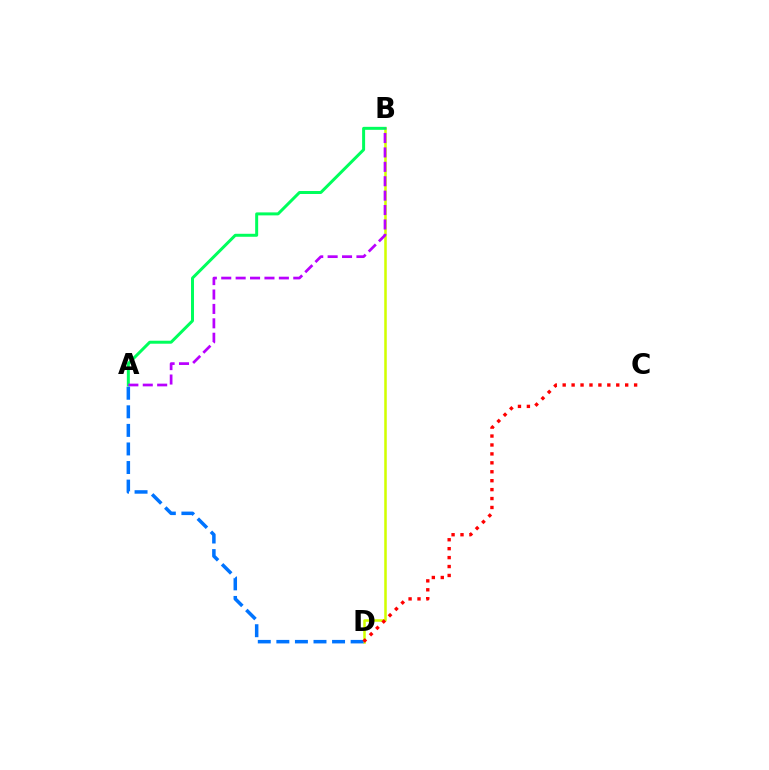{('B', 'D'): [{'color': '#d1ff00', 'line_style': 'solid', 'thickness': 1.83}], ('A', 'B'): [{'color': '#00ff5c', 'line_style': 'solid', 'thickness': 2.15}, {'color': '#b900ff', 'line_style': 'dashed', 'thickness': 1.96}], ('A', 'D'): [{'color': '#0074ff', 'line_style': 'dashed', 'thickness': 2.52}], ('C', 'D'): [{'color': '#ff0000', 'line_style': 'dotted', 'thickness': 2.43}]}